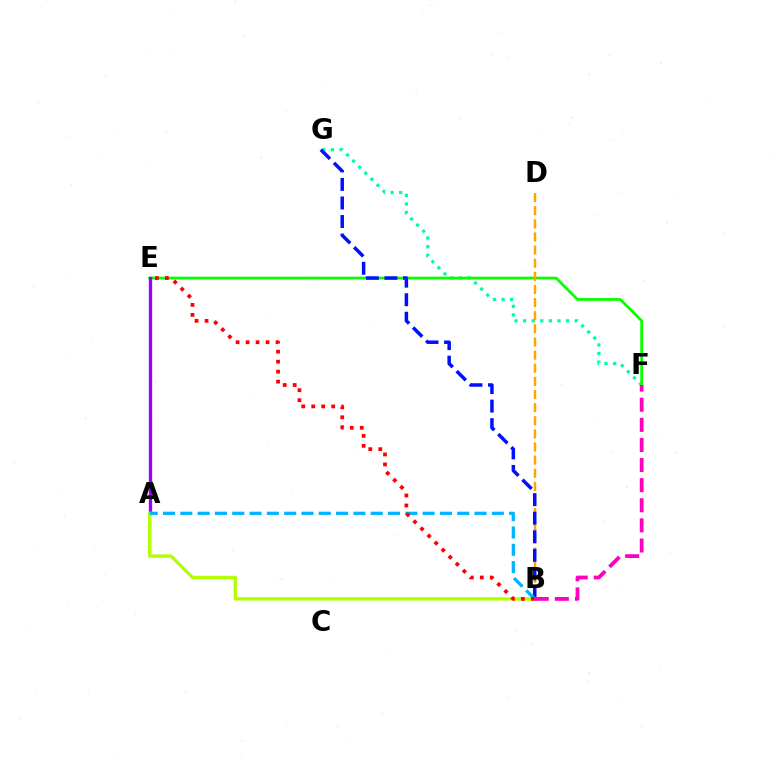{('F', 'G'): [{'color': '#00ff9d', 'line_style': 'dotted', 'thickness': 2.33}], ('E', 'F'): [{'color': '#08ff00', 'line_style': 'solid', 'thickness': 2.0}], ('A', 'E'): [{'color': '#9b00ff', 'line_style': 'solid', 'thickness': 2.4}], ('A', 'B'): [{'color': '#b3ff00', 'line_style': 'solid', 'thickness': 2.45}, {'color': '#00b5ff', 'line_style': 'dashed', 'thickness': 2.35}], ('B', 'D'): [{'color': '#ffa500', 'line_style': 'dashed', 'thickness': 1.78}], ('B', 'G'): [{'color': '#0010ff', 'line_style': 'dashed', 'thickness': 2.52}], ('B', 'E'): [{'color': '#ff0000', 'line_style': 'dotted', 'thickness': 2.71}], ('B', 'F'): [{'color': '#ff00bd', 'line_style': 'dashed', 'thickness': 2.73}]}